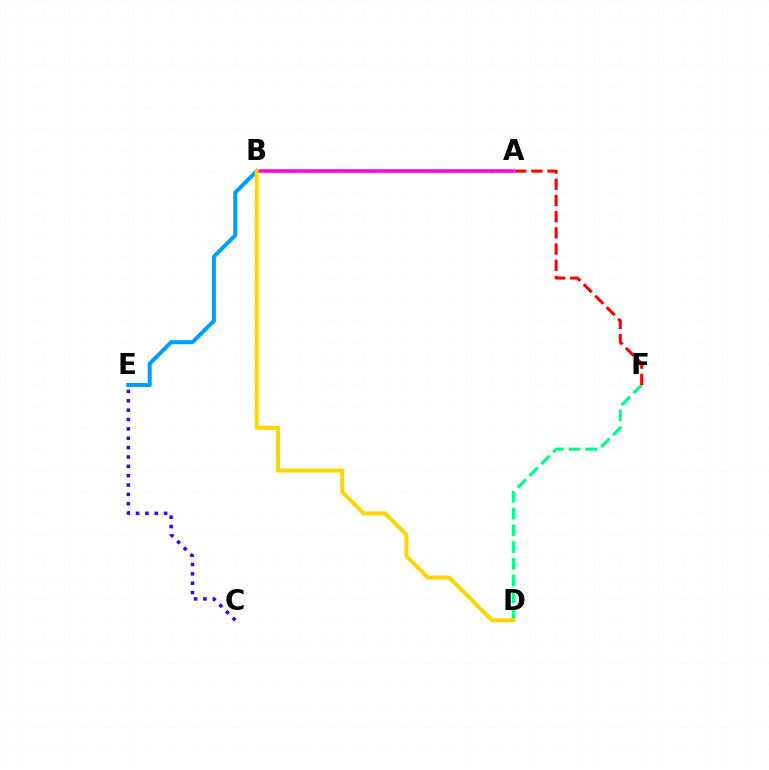{('C', 'E'): [{'color': '#3700ff', 'line_style': 'dotted', 'thickness': 2.54}], ('D', 'F'): [{'color': '#00ff86', 'line_style': 'dashed', 'thickness': 2.27}], ('A', 'F'): [{'color': '#ff0000', 'line_style': 'dashed', 'thickness': 2.2}], ('A', 'B'): [{'color': '#4fff00', 'line_style': 'dotted', 'thickness': 1.98}, {'color': '#ff00ed', 'line_style': 'solid', 'thickness': 2.58}], ('B', 'E'): [{'color': '#009eff', 'line_style': 'solid', 'thickness': 2.89}], ('B', 'D'): [{'color': '#ffd500', 'line_style': 'solid', 'thickness': 2.85}]}